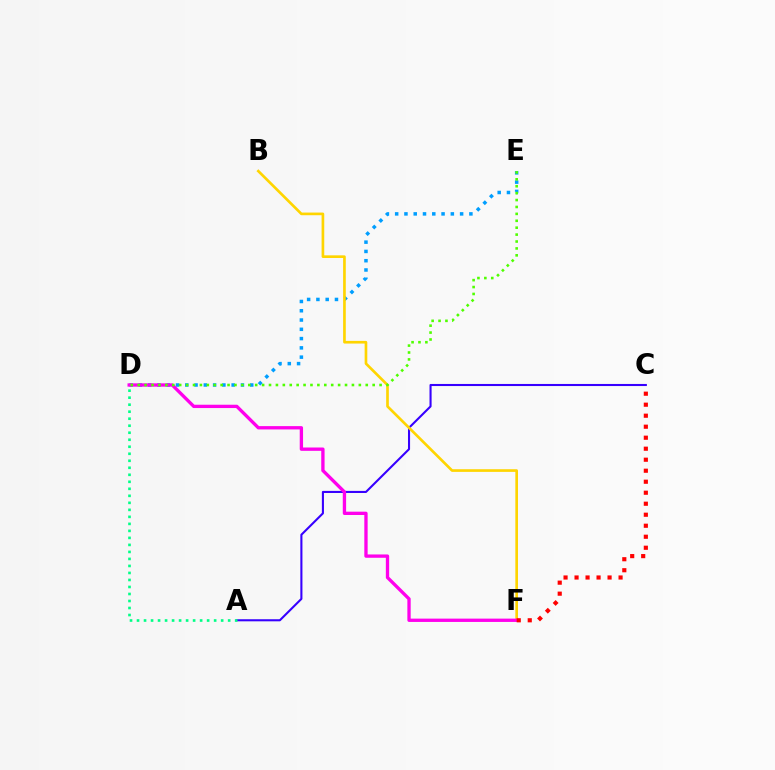{('D', 'E'): [{'color': '#009eff', 'line_style': 'dotted', 'thickness': 2.52}, {'color': '#4fff00', 'line_style': 'dotted', 'thickness': 1.88}], ('A', 'C'): [{'color': '#3700ff', 'line_style': 'solid', 'thickness': 1.5}], ('A', 'D'): [{'color': '#00ff86', 'line_style': 'dotted', 'thickness': 1.9}], ('B', 'F'): [{'color': '#ffd500', 'line_style': 'solid', 'thickness': 1.92}], ('D', 'F'): [{'color': '#ff00ed', 'line_style': 'solid', 'thickness': 2.39}], ('C', 'F'): [{'color': '#ff0000', 'line_style': 'dotted', 'thickness': 2.99}]}